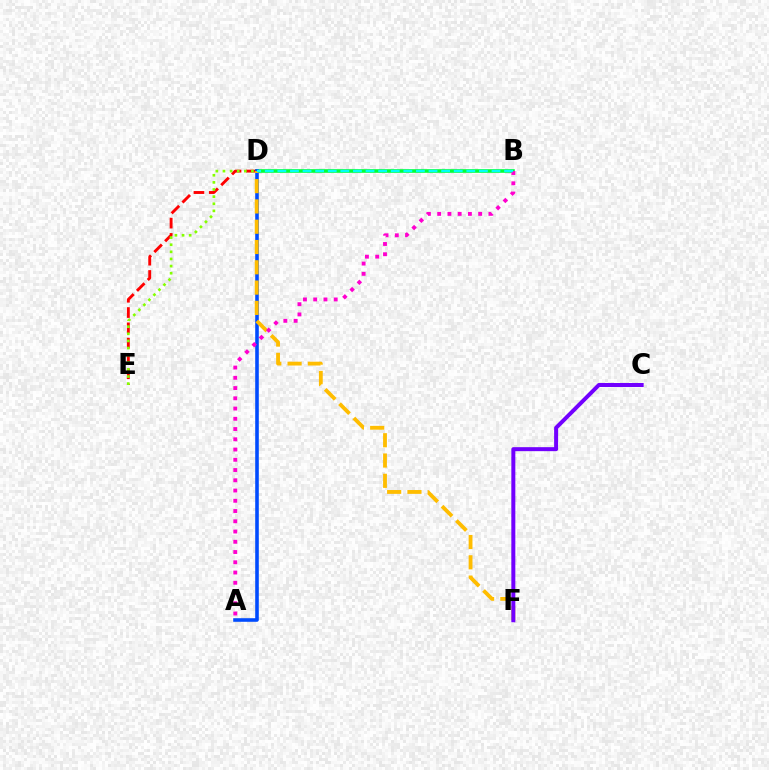{('B', 'D'): [{'color': '#00ff39', 'line_style': 'solid', 'thickness': 2.6}, {'color': '#00fff6', 'line_style': 'dashed', 'thickness': 1.71}], ('D', 'E'): [{'color': '#ff0000', 'line_style': 'dashed', 'thickness': 2.08}, {'color': '#84ff00', 'line_style': 'dotted', 'thickness': 1.93}], ('A', 'D'): [{'color': '#004bff', 'line_style': 'solid', 'thickness': 2.58}], ('D', 'F'): [{'color': '#ffbd00', 'line_style': 'dashed', 'thickness': 2.76}], ('C', 'F'): [{'color': '#7200ff', 'line_style': 'solid', 'thickness': 2.87}], ('A', 'B'): [{'color': '#ff00cf', 'line_style': 'dotted', 'thickness': 2.78}]}